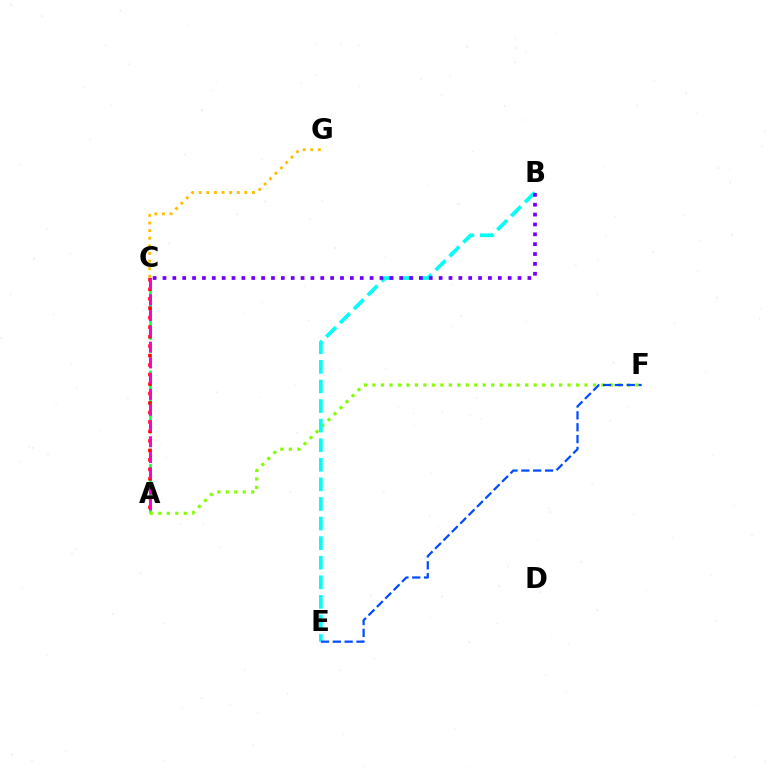{('A', 'C'): [{'color': '#00ff39', 'line_style': 'dashed', 'thickness': 1.81}, {'color': '#ff0000', 'line_style': 'dotted', 'thickness': 2.57}, {'color': '#ff00cf', 'line_style': 'dashed', 'thickness': 2.14}], ('A', 'F'): [{'color': '#84ff00', 'line_style': 'dotted', 'thickness': 2.3}], ('B', 'E'): [{'color': '#00fff6', 'line_style': 'dashed', 'thickness': 2.66}], ('E', 'F'): [{'color': '#004bff', 'line_style': 'dashed', 'thickness': 1.61}], ('C', 'G'): [{'color': '#ffbd00', 'line_style': 'dotted', 'thickness': 2.07}], ('B', 'C'): [{'color': '#7200ff', 'line_style': 'dotted', 'thickness': 2.68}]}